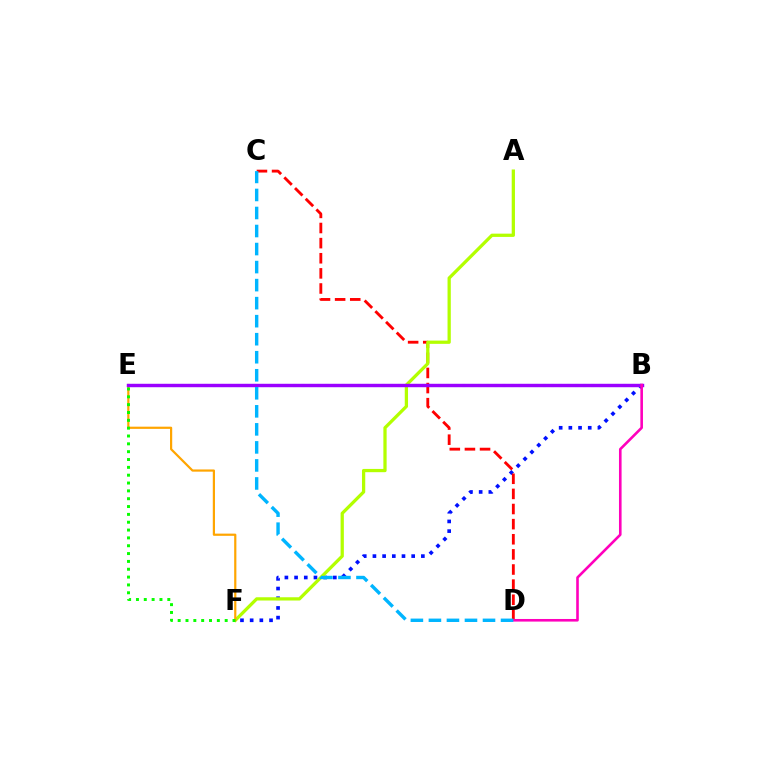{('B', 'F'): [{'color': '#0010ff', 'line_style': 'dotted', 'thickness': 2.63}], ('C', 'D'): [{'color': '#ff0000', 'line_style': 'dashed', 'thickness': 2.05}, {'color': '#00b5ff', 'line_style': 'dashed', 'thickness': 2.45}], ('A', 'F'): [{'color': '#b3ff00', 'line_style': 'solid', 'thickness': 2.35}], ('B', 'E'): [{'color': '#00ff9d', 'line_style': 'dotted', 'thickness': 2.19}, {'color': '#9b00ff', 'line_style': 'solid', 'thickness': 2.47}], ('E', 'F'): [{'color': '#ffa500', 'line_style': 'solid', 'thickness': 1.59}, {'color': '#08ff00', 'line_style': 'dotted', 'thickness': 2.13}], ('B', 'D'): [{'color': '#ff00bd', 'line_style': 'solid', 'thickness': 1.88}]}